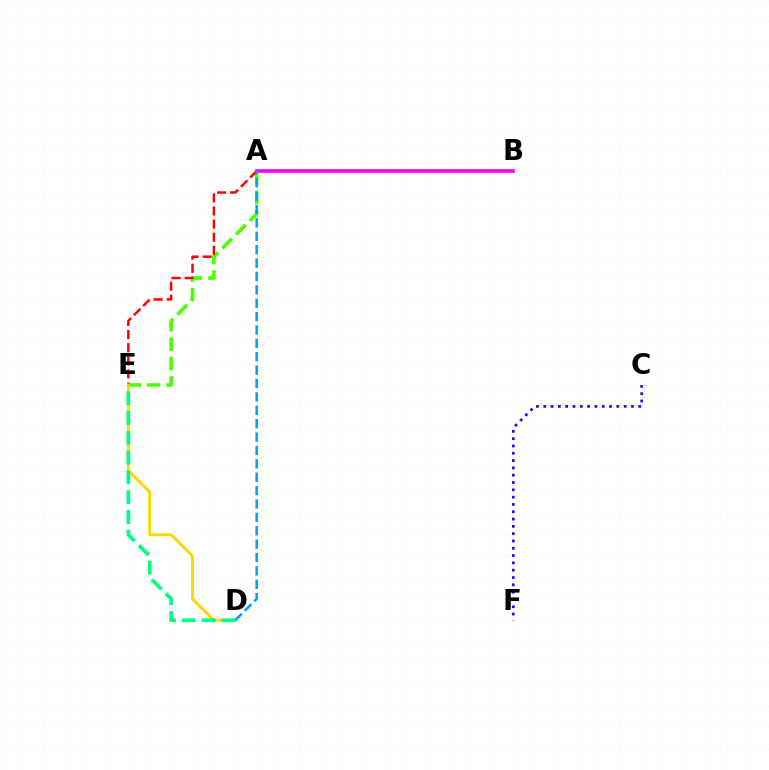{('A', 'E'): [{'color': '#4fff00', 'line_style': 'dashed', 'thickness': 2.64}, {'color': '#ff0000', 'line_style': 'dashed', 'thickness': 1.78}], ('D', 'E'): [{'color': '#ffd500', 'line_style': 'solid', 'thickness': 2.08}, {'color': '#00ff86', 'line_style': 'dashed', 'thickness': 2.69}], ('A', 'B'): [{'color': '#ff00ed', 'line_style': 'solid', 'thickness': 2.6}], ('C', 'F'): [{'color': '#3700ff', 'line_style': 'dotted', 'thickness': 1.99}], ('A', 'D'): [{'color': '#009eff', 'line_style': 'dashed', 'thickness': 1.82}]}